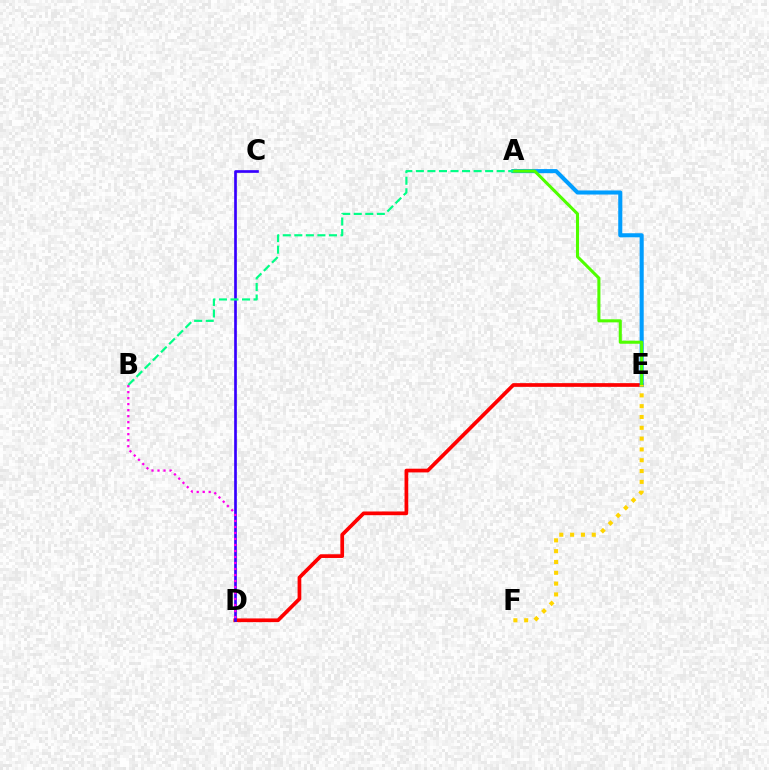{('D', 'E'): [{'color': '#ff0000', 'line_style': 'solid', 'thickness': 2.67}], ('A', 'E'): [{'color': '#009eff', 'line_style': 'solid', 'thickness': 2.93}, {'color': '#4fff00', 'line_style': 'solid', 'thickness': 2.2}], ('C', 'D'): [{'color': '#3700ff', 'line_style': 'solid', 'thickness': 1.93}], ('B', 'D'): [{'color': '#ff00ed', 'line_style': 'dotted', 'thickness': 1.63}], ('E', 'F'): [{'color': '#ffd500', 'line_style': 'dotted', 'thickness': 2.94}], ('A', 'B'): [{'color': '#00ff86', 'line_style': 'dashed', 'thickness': 1.57}]}